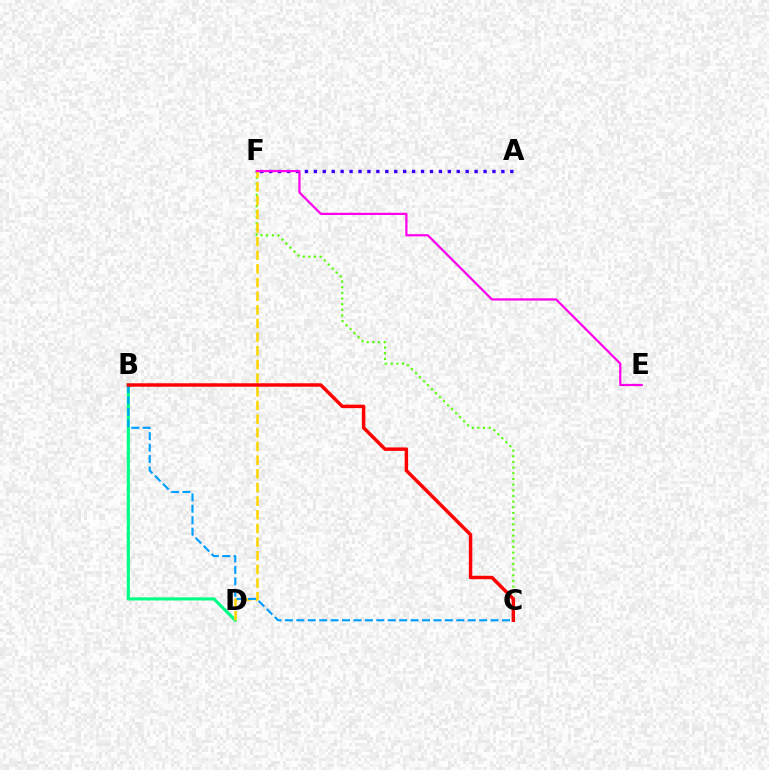{('C', 'F'): [{'color': '#4fff00', 'line_style': 'dotted', 'thickness': 1.54}], ('B', 'D'): [{'color': '#00ff86', 'line_style': 'solid', 'thickness': 2.25}], ('D', 'F'): [{'color': '#ffd500', 'line_style': 'dashed', 'thickness': 1.86}], ('A', 'F'): [{'color': '#3700ff', 'line_style': 'dotted', 'thickness': 2.43}], ('B', 'C'): [{'color': '#009eff', 'line_style': 'dashed', 'thickness': 1.55}, {'color': '#ff0000', 'line_style': 'solid', 'thickness': 2.49}], ('E', 'F'): [{'color': '#ff00ed', 'line_style': 'solid', 'thickness': 1.61}]}